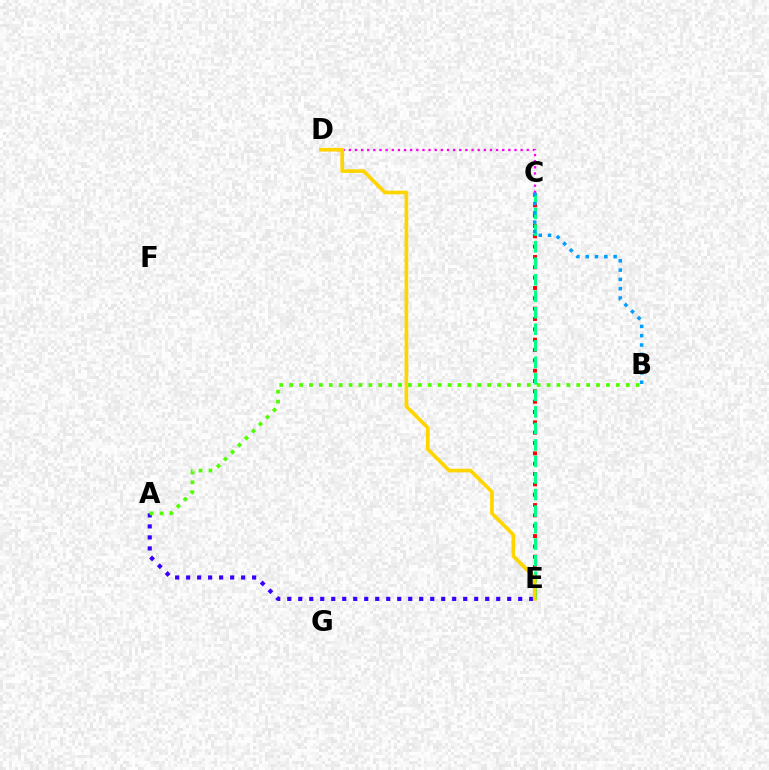{('C', 'E'): [{'color': '#ff0000', 'line_style': 'dotted', 'thickness': 2.81}, {'color': '#00ff86', 'line_style': 'dashed', 'thickness': 2.25}], ('C', 'D'): [{'color': '#ff00ed', 'line_style': 'dotted', 'thickness': 1.67}], ('A', 'E'): [{'color': '#3700ff', 'line_style': 'dotted', 'thickness': 2.99}], ('B', 'C'): [{'color': '#009eff', 'line_style': 'dotted', 'thickness': 2.53}], ('D', 'E'): [{'color': '#ffd500', 'line_style': 'solid', 'thickness': 2.64}], ('A', 'B'): [{'color': '#4fff00', 'line_style': 'dotted', 'thickness': 2.69}]}